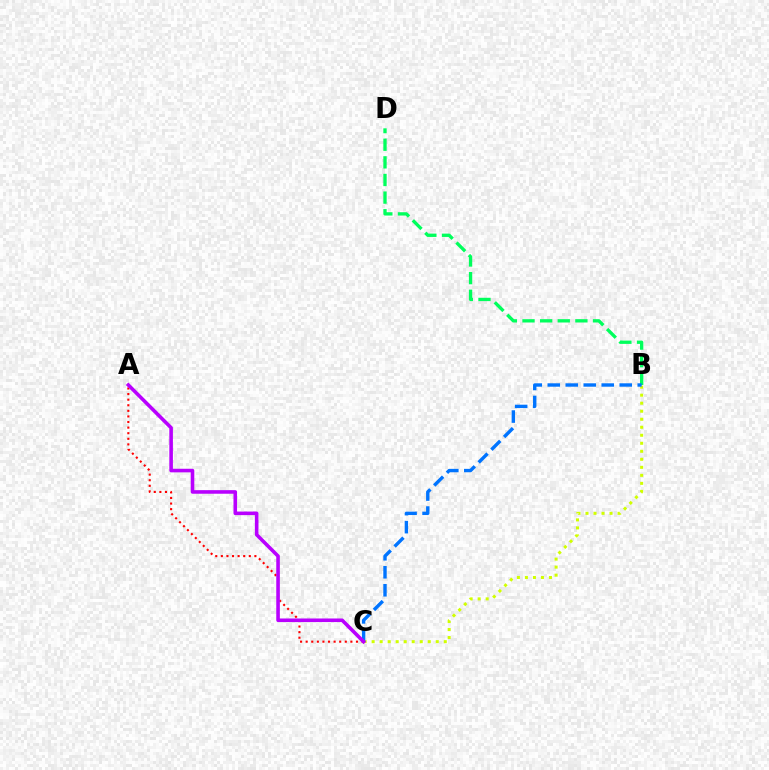{('B', 'D'): [{'color': '#00ff5c', 'line_style': 'dashed', 'thickness': 2.39}], ('A', 'C'): [{'color': '#ff0000', 'line_style': 'dotted', 'thickness': 1.52}, {'color': '#b900ff', 'line_style': 'solid', 'thickness': 2.58}], ('B', 'C'): [{'color': '#d1ff00', 'line_style': 'dotted', 'thickness': 2.18}, {'color': '#0074ff', 'line_style': 'dashed', 'thickness': 2.44}]}